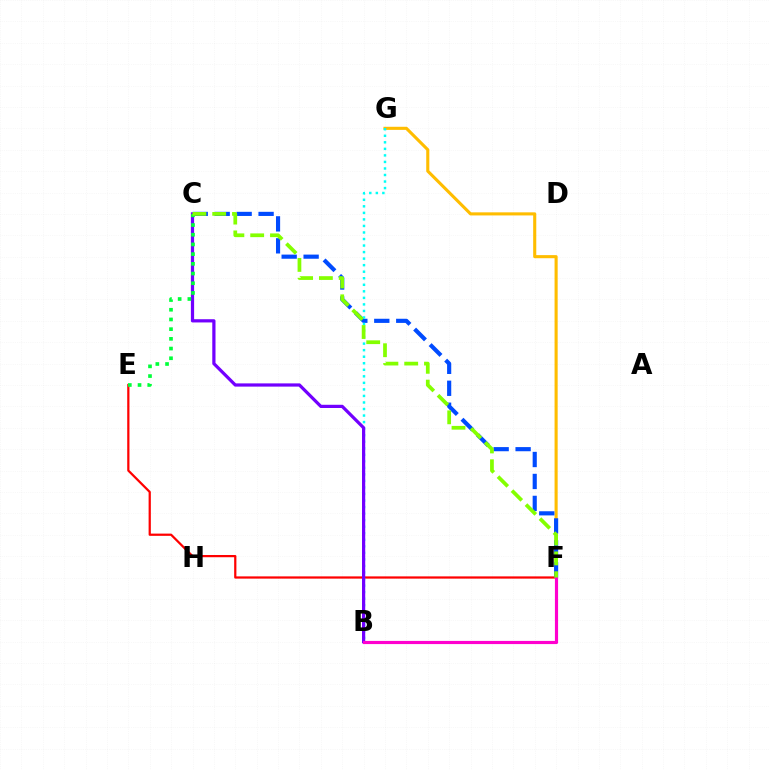{('E', 'F'): [{'color': '#ff0000', 'line_style': 'solid', 'thickness': 1.61}], ('F', 'G'): [{'color': '#ffbd00', 'line_style': 'solid', 'thickness': 2.23}], ('C', 'F'): [{'color': '#004bff', 'line_style': 'dashed', 'thickness': 2.98}, {'color': '#84ff00', 'line_style': 'dashed', 'thickness': 2.69}], ('B', 'G'): [{'color': '#00fff6', 'line_style': 'dotted', 'thickness': 1.78}], ('B', 'C'): [{'color': '#7200ff', 'line_style': 'solid', 'thickness': 2.32}], ('B', 'F'): [{'color': '#ff00cf', 'line_style': 'solid', 'thickness': 2.28}], ('C', 'E'): [{'color': '#00ff39', 'line_style': 'dotted', 'thickness': 2.64}]}